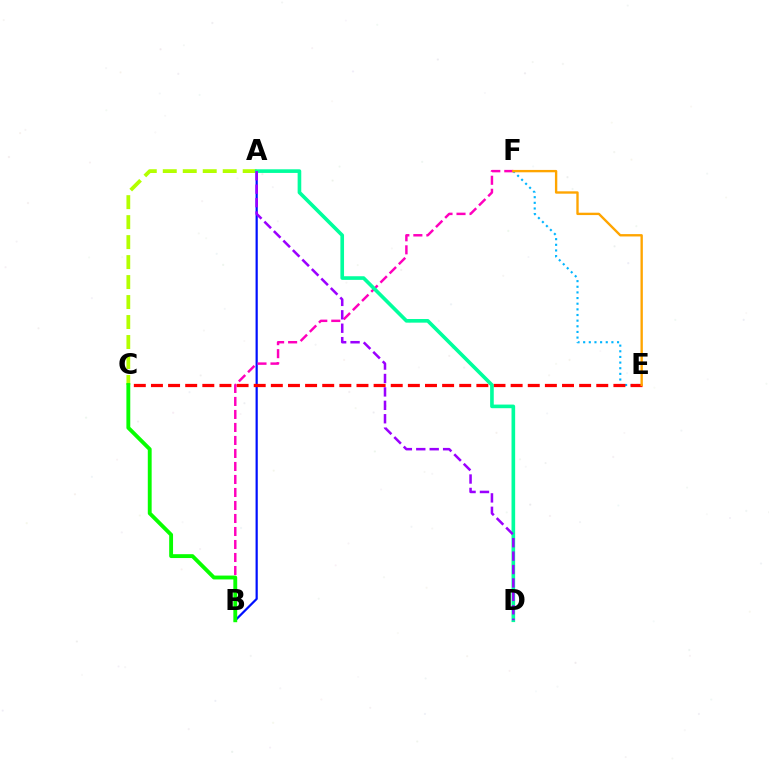{('A', 'B'): [{'color': '#0010ff', 'line_style': 'solid', 'thickness': 1.59}], ('E', 'F'): [{'color': '#00b5ff', 'line_style': 'dotted', 'thickness': 1.53}, {'color': '#ffa500', 'line_style': 'solid', 'thickness': 1.7}], ('C', 'E'): [{'color': '#ff0000', 'line_style': 'dashed', 'thickness': 2.33}], ('A', 'C'): [{'color': '#b3ff00', 'line_style': 'dashed', 'thickness': 2.71}], ('B', 'F'): [{'color': '#ff00bd', 'line_style': 'dashed', 'thickness': 1.77}], ('A', 'D'): [{'color': '#00ff9d', 'line_style': 'solid', 'thickness': 2.61}, {'color': '#9b00ff', 'line_style': 'dashed', 'thickness': 1.82}], ('B', 'C'): [{'color': '#08ff00', 'line_style': 'solid', 'thickness': 2.78}]}